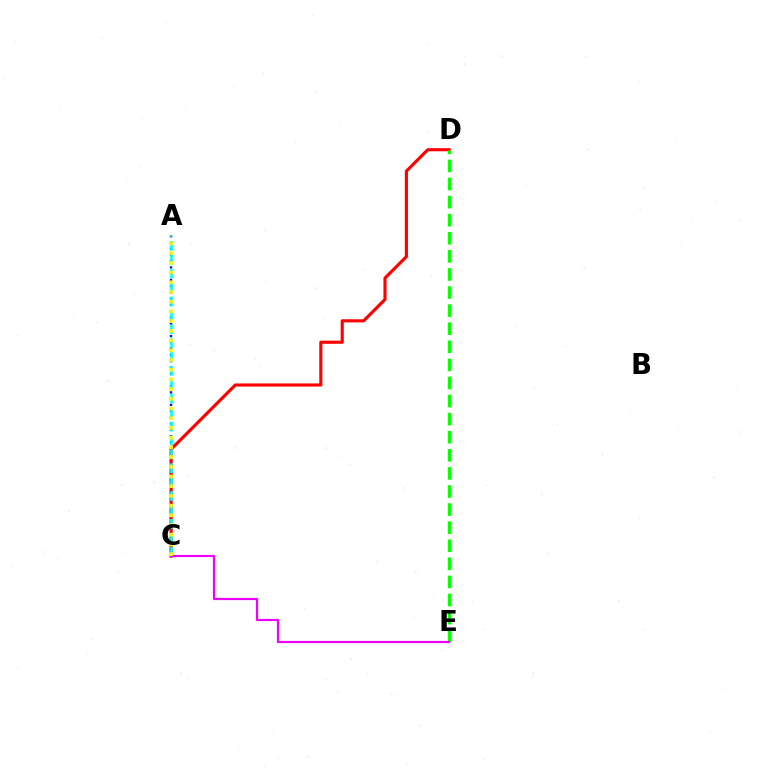{('A', 'C'): [{'color': '#0010ff', 'line_style': 'dotted', 'thickness': 1.7}, {'color': '#00fff6', 'line_style': 'dashed', 'thickness': 1.89}, {'color': '#fcf500', 'line_style': 'dotted', 'thickness': 2.64}], ('C', 'D'): [{'color': '#ff0000', 'line_style': 'solid', 'thickness': 2.25}], ('D', 'E'): [{'color': '#08ff00', 'line_style': 'dashed', 'thickness': 2.46}], ('C', 'E'): [{'color': '#ee00ff', 'line_style': 'solid', 'thickness': 1.57}]}